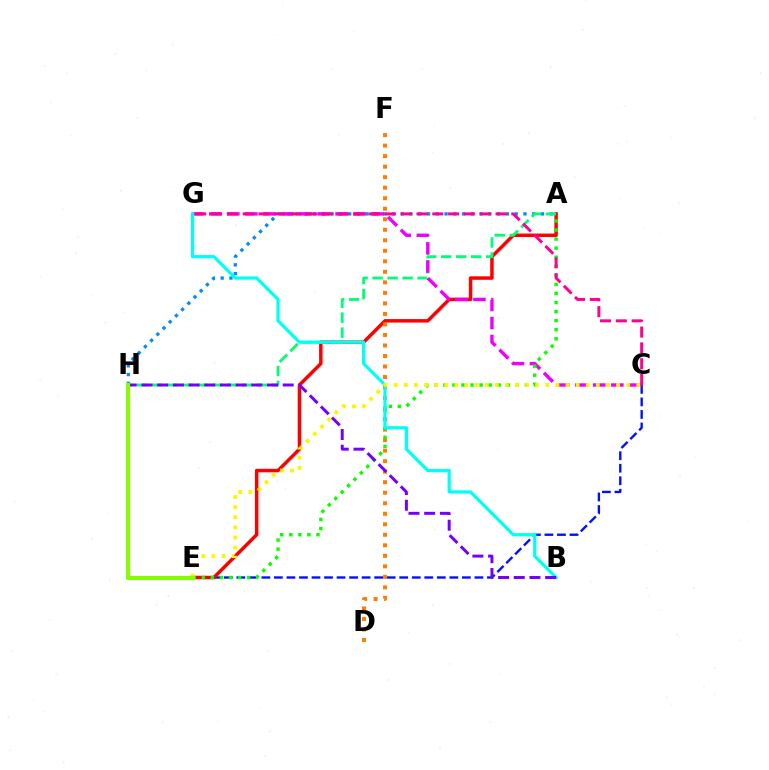{('C', 'E'): [{'color': '#0010ff', 'line_style': 'dashed', 'thickness': 1.7}, {'color': '#fcf500', 'line_style': 'dotted', 'thickness': 2.75}], ('A', 'H'): [{'color': '#008cff', 'line_style': 'dotted', 'thickness': 2.38}, {'color': '#00ff74', 'line_style': 'dashed', 'thickness': 2.04}], ('A', 'E'): [{'color': '#ff0000', 'line_style': 'solid', 'thickness': 2.51}, {'color': '#08ff00', 'line_style': 'dotted', 'thickness': 2.46}], ('C', 'G'): [{'color': '#ee00ff', 'line_style': 'dashed', 'thickness': 2.45}, {'color': '#ff0094', 'line_style': 'dashed', 'thickness': 2.15}], ('D', 'F'): [{'color': '#ff7c00', 'line_style': 'dotted', 'thickness': 2.86}], ('B', 'G'): [{'color': '#00fff6', 'line_style': 'solid', 'thickness': 2.31}], ('B', 'H'): [{'color': '#7200ff', 'line_style': 'dashed', 'thickness': 2.13}], ('E', 'H'): [{'color': '#84ff00', 'line_style': 'solid', 'thickness': 2.98}]}